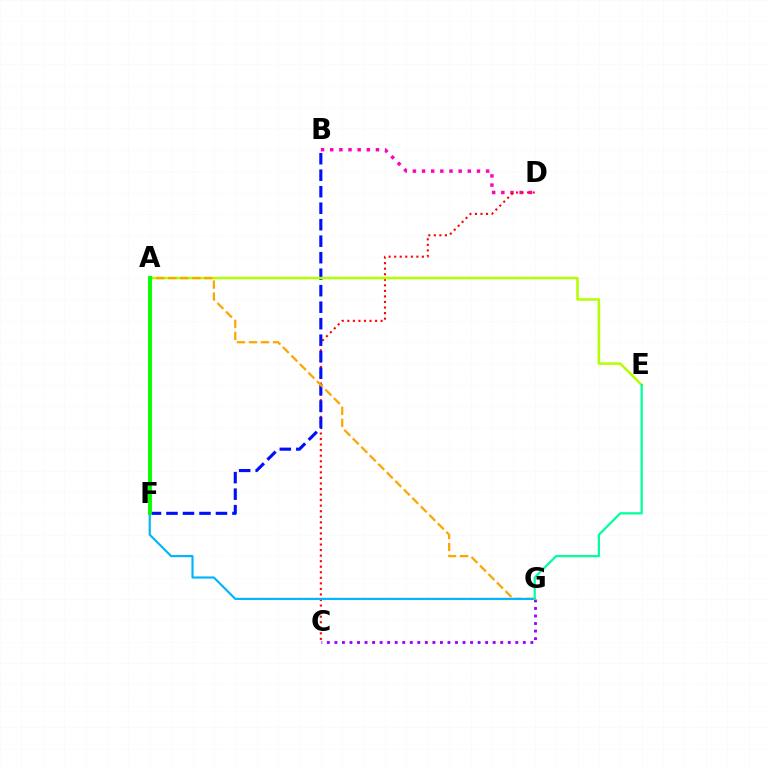{('B', 'D'): [{'color': '#ff00bd', 'line_style': 'dotted', 'thickness': 2.49}], ('C', 'D'): [{'color': '#ff0000', 'line_style': 'dotted', 'thickness': 1.51}], ('B', 'F'): [{'color': '#0010ff', 'line_style': 'dashed', 'thickness': 2.24}], ('A', 'E'): [{'color': '#b3ff00', 'line_style': 'solid', 'thickness': 1.81}], ('A', 'G'): [{'color': '#ffa500', 'line_style': 'dashed', 'thickness': 1.63}], ('F', 'G'): [{'color': '#00b5ff', 'line_style': 'solid', 'thickness': 1.55}], ('C', 'G'): [{'color': '#9b00ff', 'line_style': 'dotted', 'thickness': 2.05}], ('E', 'G'): [{'color': '#00ff9d', 'line_style': 'solid', 'thickness': 1.61}], ('A', 'F'): [{'color': '#08ff00', 'line_style': 'solid', 'thickness': 2.82}]}